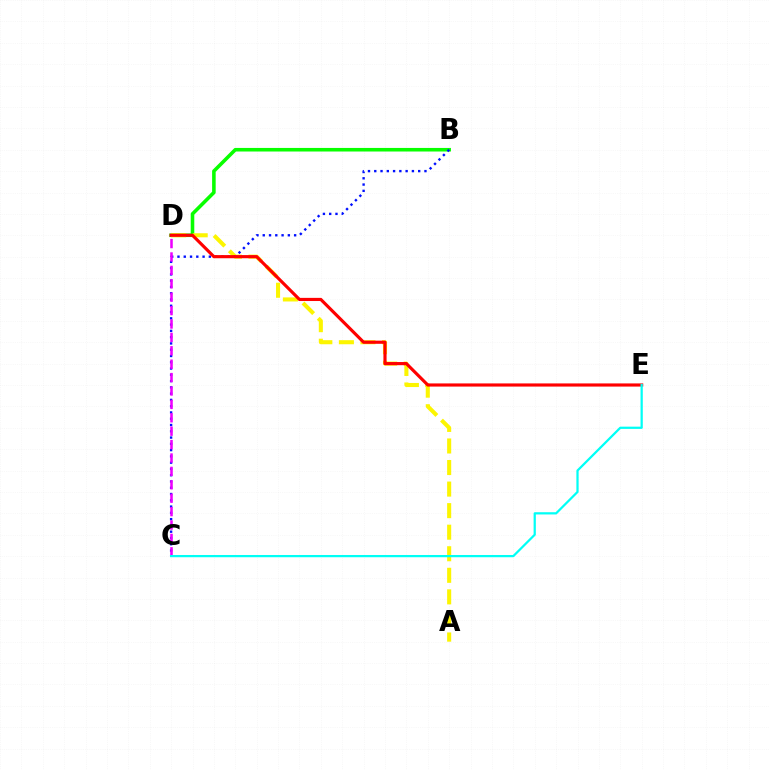{('B', 'D'): [{'color': '#08ff00', 'line_style': 'solid', 'thickness': 2.57}], ('A', 'D'): [{'color': '#fcf500', 'line_style': 'dashed', 'thickness': 2.93}], ('B', 'C'): [{'color': '#0010ff', 'line_style': 'dotted', 'thickness': 1.71}], ('C', 'D'): [{'color': '#ee00ff', 'line_style': 'dashed', 'thickness': 1.82}], ('D', 'E'): [{'color': '#ff0000', 'line_style': 'solid', 'thickness': 2.27}], ('C', 'E'): [{'color': '#00fff6', 'line_style': 'solid', 'thickness': 1.61}]}